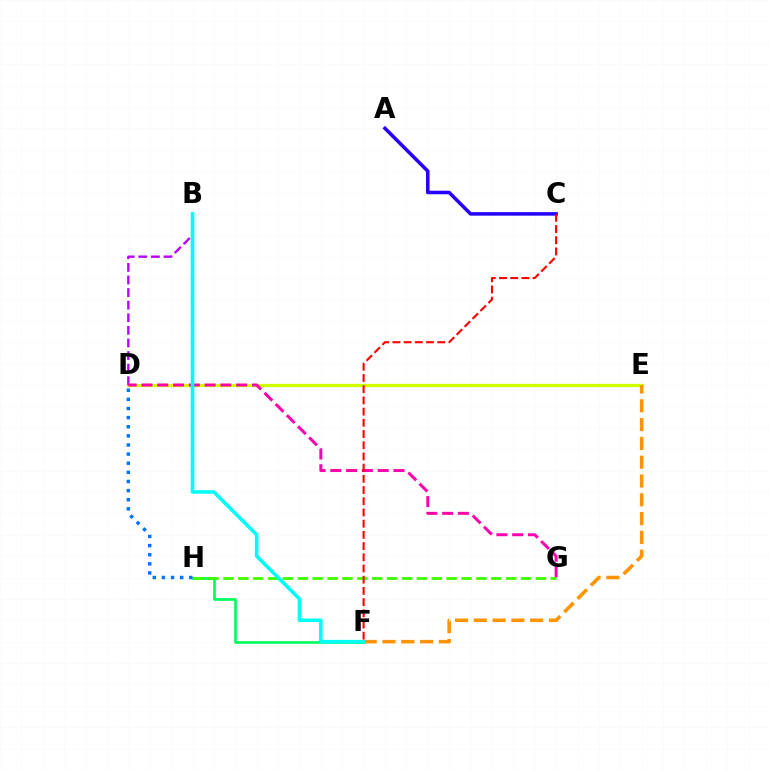{('F', 'H'): [{'color': '#00ff5c', 'line_style': 'solid', 'thickness': 1.93}], ('D', 'E'): [{'color': '#d1ff00', 'line_style': 'solid', 'thickness': 2.34}], ('D', 'H'): [{'color': '#0074ff', 'line_style': 'dotted', 'thickness': 2.48}], ('B', 'D'): [{'color': '#b900ff', 'line_style': 'dashed', 'thickness': 1.71}], ('D', 'G'): [{'color': '#ff00ac', 'line_style': 'dashed', 'thickness': 2.14}], ('G', 'H'): [{'color': '#3dff00', 'line_style': 'dashed', 'thickness': 2.02}], ('A', 'C'): [{'color': '#2500ff', 'line_style': 'solid', 'thickness': 2.54}], ('E', 'F'): [{'color': '#ff9400', 'line_style': 'dashed', 'thickness': 2.55}], ('C', 'F'): [{'color': '#ff0000', 'line_style': 'dashed', 'thickness': 1.52}], ('B', 'F'): [{'color': '#00fff6', 'line_style': 'solid', 'thickness': 2.57}]}